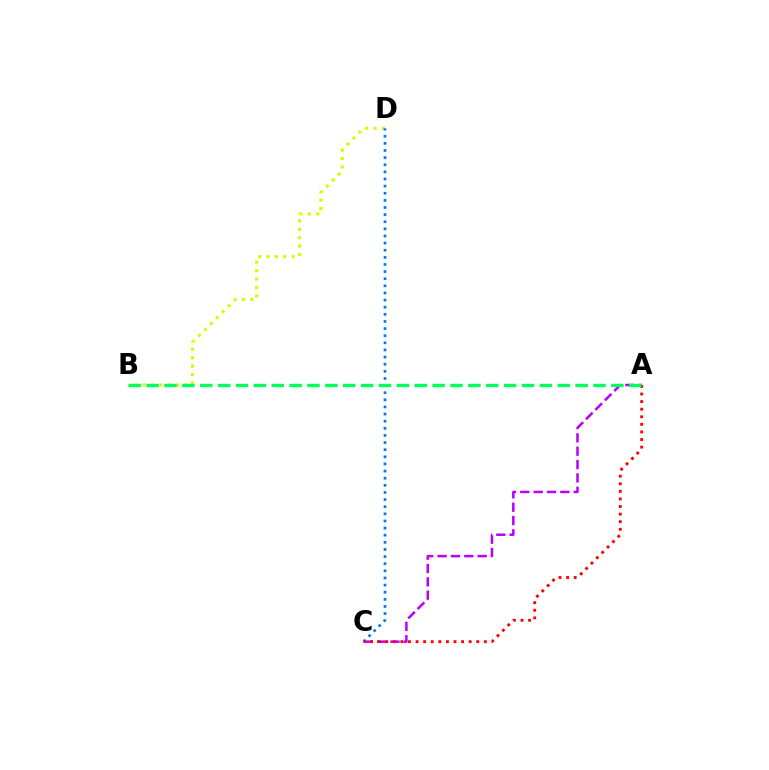{('B', 'D'): [{'color': '#d1ff00', 'line_style': 'dotted', 'thickness': 2.29}], ('A', 'C'): [{'color': '#b900ff', 'line_style': 'dashed', 'thickness': 1.81}, {'color': '#ff0000', 'line_style': 'dotted', 'thickness': 2.06}], ('C', 'D'): [{'color': '#0074ff', 'line_style': 'dotted', 'thickness': 1.94}], ('A', 'B'): [{'color': '#00ff5c', 'line_style': 'dashed', 'thickness': 2.43}]}